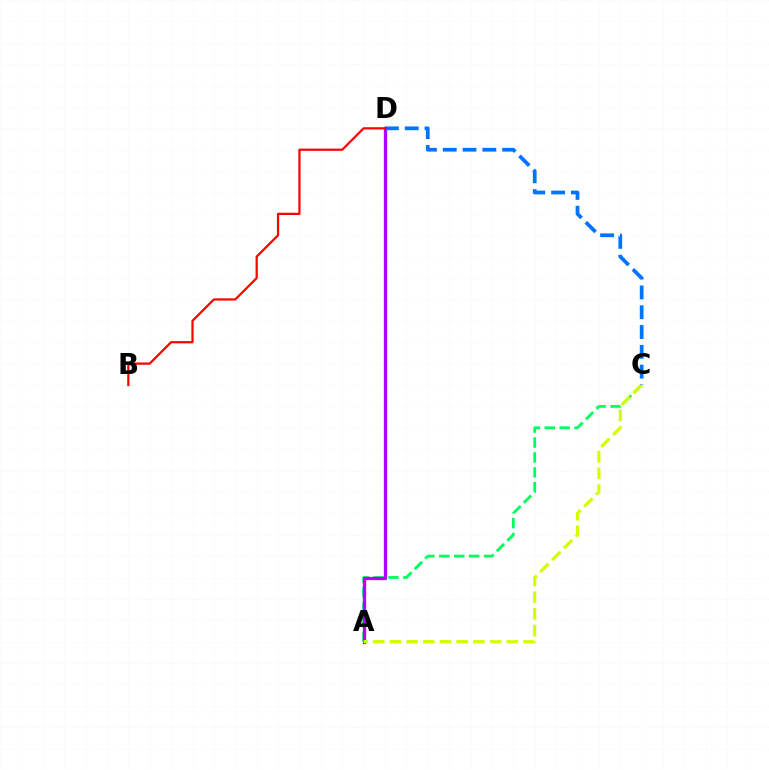{('A', 'C'): [{'color': '#00ff5c', 'line_style': 'dashed', 'thickness': 2.03}, {'color': '#d1ff00', 'line_style': 'dashed', 'thickness': 2.27}], ('A', 'D'): [{'color': '#b900ff', 'line_style': 'solid', 'thickness': 2.39}], ('C', 'D'): [{'color': '#0074ff', 'line_style': 'dashed', 'thickness': 2.69}], ('B', 'D'): [{'color': '#ff0000', 'line_style': 'solid', 'thickness': 1.6}]}